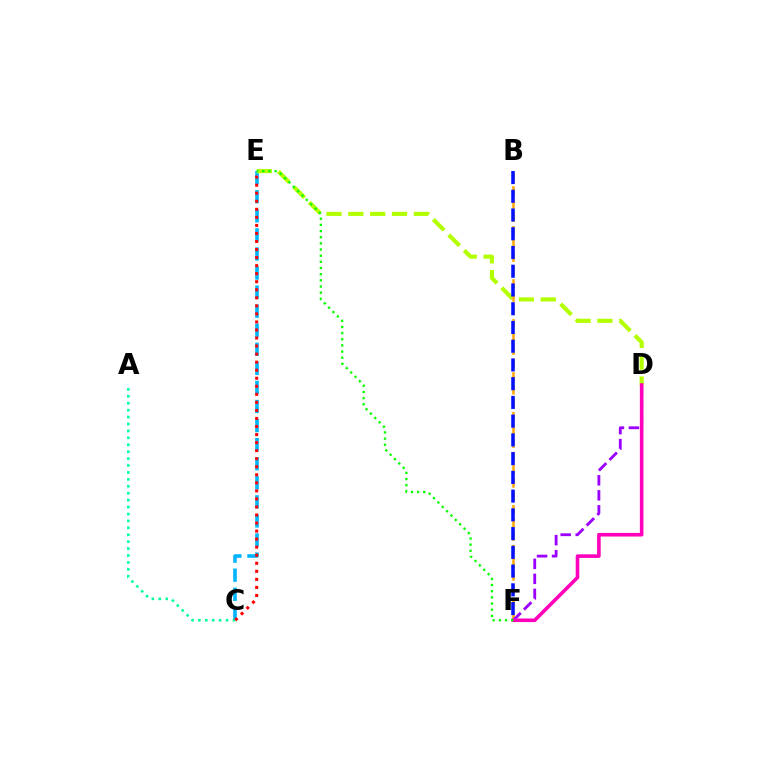{('C', 'E'): [{'color': '#00b5ff', 'line_style': 'dashed', 'thickness': 2.59}, {'color': '#ff0000', 'line_style': 'dotted', 'thickness': 2.19}], ('D', 'E'): [{'color': '#b3ff00', 'line_style': 'dashed', 'thickness': 2.97}], ('B', 'F'): [{'color': '#ffa500', 'line_style': 'dashed', 'thickness': 1.8}, {'color': '#0010ff', 'line_style': 'dashed', 'thickness': 2.55}], ('D', 'F'): [{'color': '#9b00ff', 'line_style': 'dashed', 'thickness': 2.04}, {'color': '#ff00bd', 'line_style': 'solid', 'thickness': 2.59}], ('A', 'C'): [{'color': '#00ff9d', 'line_style': 'dotted', 'thickness': 1.88}], ('E', 'F'): [{'color': '#08ff00', 'line_style': 'dotted', 'thickness': 1.67}]}